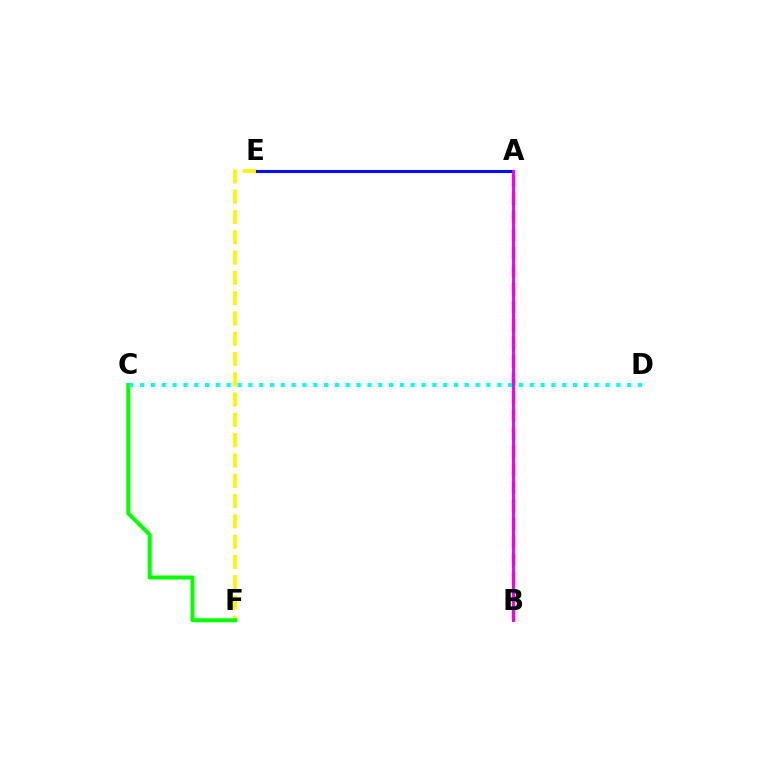{('A', 'B'): [{'color': '#ff0000', 'line_style': 'dashed', 'thickness': 2.45}, {'color': '#ee00ff', 'line_style': 'solid', 'thickness': 2.11}], ('E', 'F'): [{'color': '#fcf500', 'line_style': 'dashed', 'thickness': 2.76}], ('A', 'E'): [{'color': '#0010ff', 'line_style': 'solid', 'thickness': 2.23}], ('C', 'F'): [{'color': '#08ff00', 'line_style': 'solid', 'thickness': 2.89}], ('C', 'D'): [{'color': '#00fff6', 'line_style': 'dotted', 'thickness': 2.94}]}